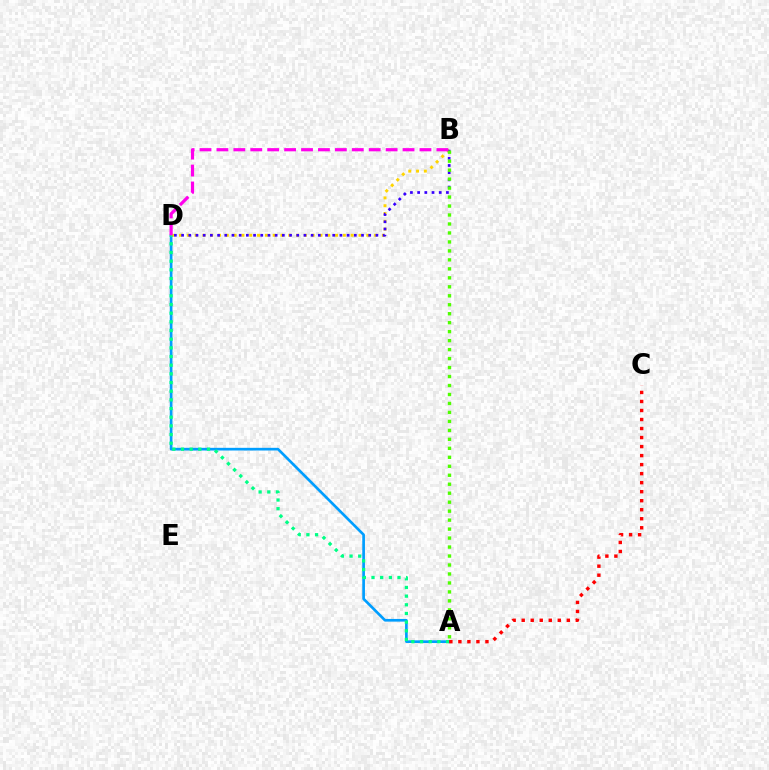{('A', 'D'): [{'color': '#009eff', 'line_style': 'solid', 'thickness': 1.93}, {'color': '#00ff86', 'line_style': 'dotted', 'thickness': 2.36}], ('B', 'D'): [{'color': '#ffd500', 'line_style': 'dotted', 'thickness': 2.12}, {'color': '#3700ff', 'line_style': 'dotted', 'thickness': 1.96}, {'color': '#ff00ed', 'line_style': 'dashed', 'thickness': 2.3}], ('A', 'C'): [{'color': '#ff0000', 'line_style': 'dotted', 'thickness': 2.45}], ('A', 'B'): [{'color': '#4fff00', 'line_style': 'dotted', 'thickness': 2.44}]}